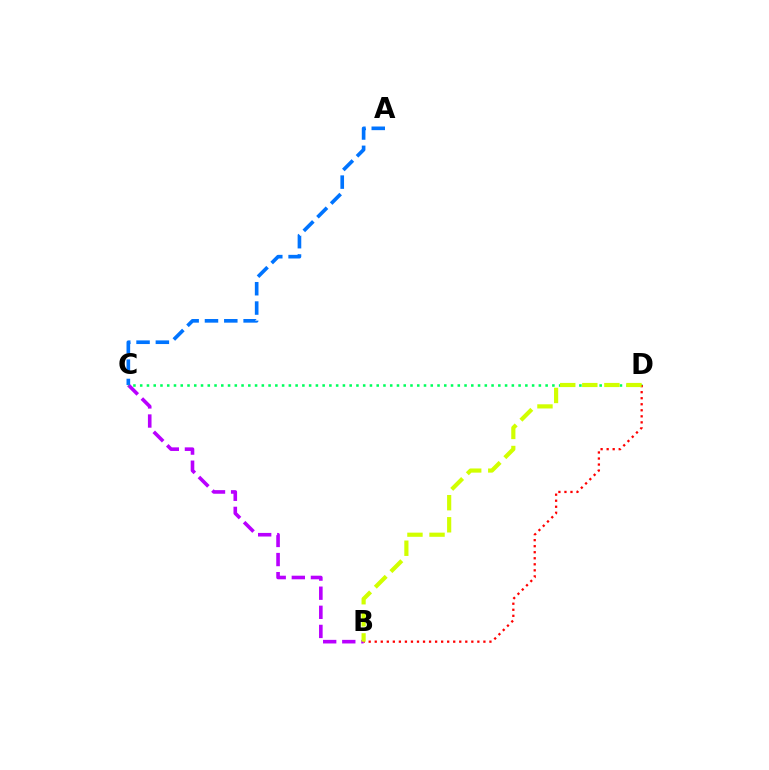{('B', 'C'): [{'color': '#b900ff', 'line_style': 'dashed', 'thickness': 2.6}], ('A', 'C'): [{'color': '#0074ff', 'line_style': 'dashed', 'thickness': 2.62}], ('C', 'D'): [{'color': '#00ff5c', 'line_style': 'dotted', 'thickness': 1.84}], ('B', 'D'): [{'color': '#ff0000', 'line_style': 'dotted', 'thickness': 1.64}, {'color': '#d1ff00', 'line_style': 'dashed', 'thickness': 3.0}]}